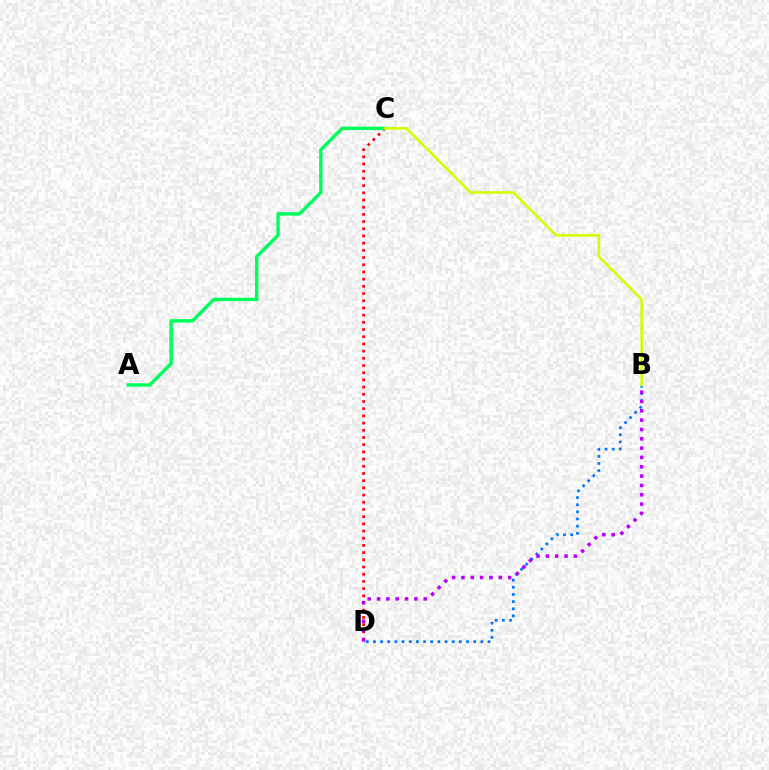{('C', 'D'): [{'color': '#ff0000', 'line_style': 'dotted', 'thickness': 1.96}], ('B', 'D'): [{'color': '#0074ff', 'line_style': 'dotted', 'thickness': 1.94}, {'color': '#b900ff', 'line_style': 'dotted', 'thickness': 2.53}], ('A', 'C'): [{'color': '#00ff5c', 'line_style': 'solid', 'thickness': 2.48}], ('B', 'C'): [{'color': '#d1ff00', 'line_style': 'solid', 'thickness': 1.86}]}